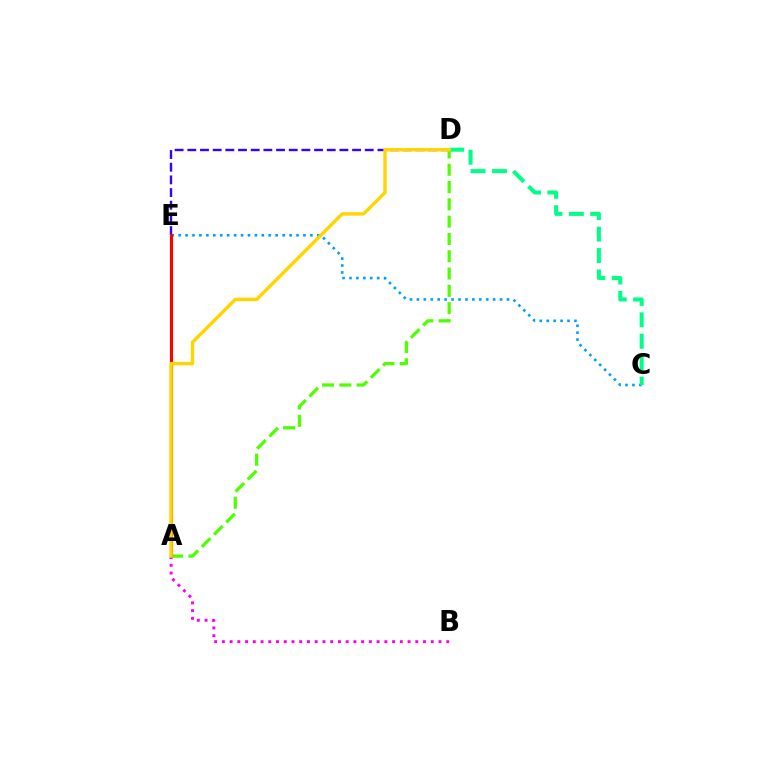{('D', 'E'): [{'color': '#3700ff', 'line_style': 'dashed', 'thickness': 1.72}], ('A', 'D'): [{'color': '#4fff00', 'line_style': 'dashed', 'thickness': 2.35}, {'color': '#ffd500', 'line_style': 'solid', 'thickness': 2.46}], ('C', 'E'): [{'color': '#009eff', 'line_style': 'dotted', 'thickness': 1.88}], ('A', 'E'): [{'color': '#ff0000', 'line_style': 'solid', 'thickness': 2.27}], ('A', 'B'): [{'color': '#ff00ed', 'line_style': 'dotted', 'thickness': 2.1}], ('C', 'D'): [{'color': '#00ff86', 'line_style': 'dashed', 'thickness': 2.91}]}